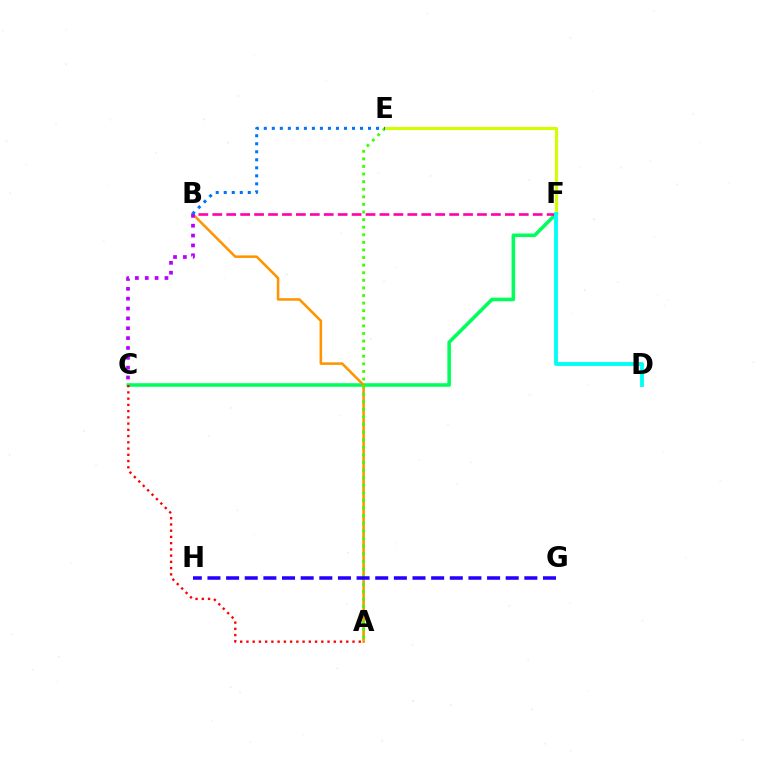{('C', 'F'): [{'color': '#00ff5c', 'line_style': 'solid', 'thickness': 2.57}], ('A', 'B'): [{'color': '#ff9400', 'line_style': 'solid', 'thickness': 1.83}], ('A', 'E'): [{'color': '#3dff00', 'line_style': 'dotted', 'thickness': 2.06}], ('B', 'F'): [{'color': '#ff00ac', 'line_style': 'dashed', 'thickness': 1.89}], ('E', 'F'): [{'color': '#d1ff00', 'line_style': 'solid', 'thickness': 2.25}], ('D', 'F'): [{'color': '#00fff6', 'line_style': 'solid', 'thickness': 2.77}], ('B', 'C'): [{'color': '#b900ff', 'line_style': 'dotted', 'thickness': 2.68}], ('G', 'H'): [{'color': '#2500ff', 'line_style': 'dashed', 'thickness': 2.53}], ('A', 'C'): [{'color': '#ff0000', 'line_style': 'dotted', 'thickness': 1.7}], ('B', 'E'): [{'color': '#0074ff', 'line_style': 'dotted', 'thickness': 2.18}]}